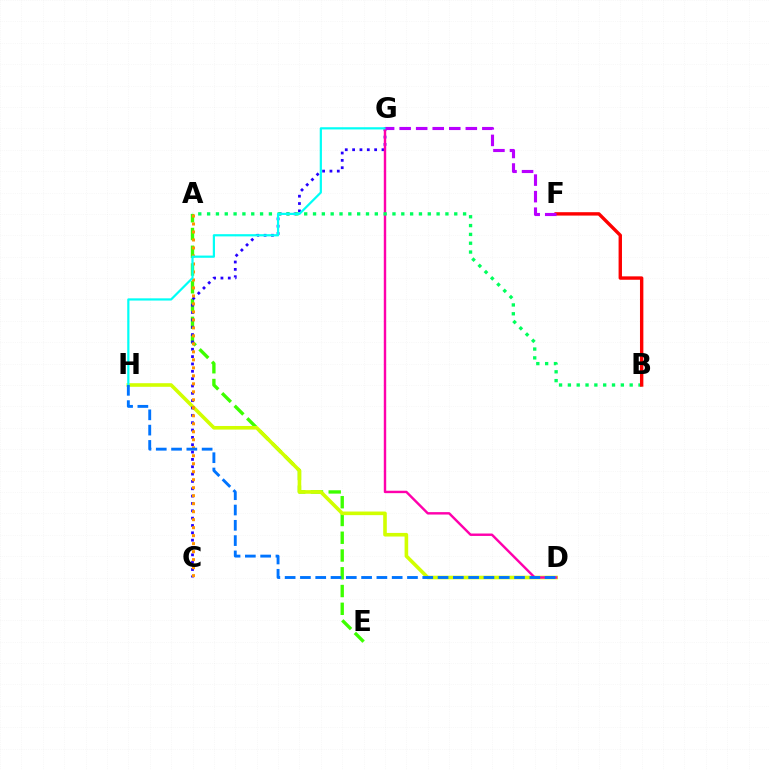{('A', 'E'): [{'color': '#3dff00', 'line_style': 'dashed', 'thickness': 2.41}], ('D', 'H'): [{'color': '#d1ff00', 'line_style': 'solid', 'thickness': 2.6}, {'color': '#0074ff', 'line_style': 'dashed', 'thickness': 2.08}], ('C', 'G'): [{'color': '#2500ff', 'line_style': 'dotted', 'thickness': 1.99}], ('D', 'G'): [{'color': '#ff00ac', 'line_style': 'solid', 'thickness': 1.74}], ('A', 'B'): [{'color': '#00ff5c', 'line_style': 'dotted', 'thickness': 2.4}], ('A', 'C'): [{'color': '#ff9400', 'line_style': 'dotted', 'thickness': 2.17}], ('G', 'H'): [{'color': '#00fff6', 'line_style': 'solid', 'thickness': 1.59}], ('B', 'F'): [{'color': '#ff0000', 'line_style': 'solid', 'thickness': 2.44}], ('F', 'G'): [{'color': '#b900ff', 'line_style': 'dashed', 'thickness': 2.25}]}